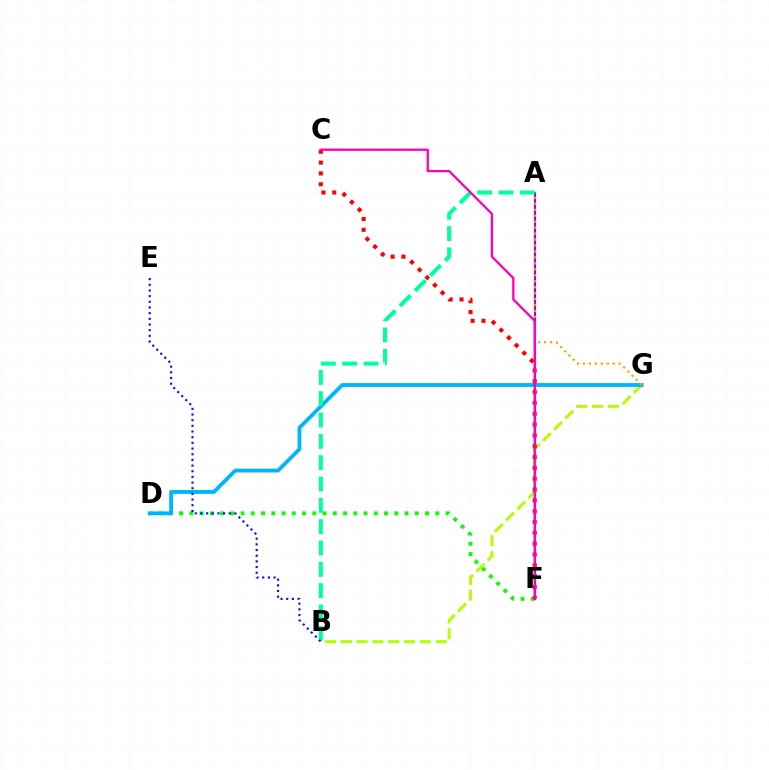{('A', 'F'): [{'color': '#9b00ff', 'line_style': 'solid', 'thickness': 1.54}], ('D', 'F'): [{'color': '#08ff00', 'line_style': 'dotted', 'thickness': 2.78}], ('B', 'G'): [{'color': '#b3ff00', 'line_style': 'dashed', 'thickness': 2.15}], ('D', 'G'): [{'color': '#00b5ff', 'line_style': 'solid', 'thickness': 2.74}], ('A', 'G'): [{'color': '#ffa500', 'line_style': 'dotted', 'thickness': 1.62}], ('A', 'B'): [{'color': '#00ff9d', 'line_style': 'dashed', 'thickness': 2.9}], ('B', 'E'): [{'color': '#0010ff', 'line_style': 'dotted', 'thickness': 1.54}], ('C', 'F'): [{'color': '#ff0000', 'line_style': 'dotted', 'thickness': 2.94}, {'color': '#ff00bd', 'line_style': 'solid', 'thickness': 1.66}]}